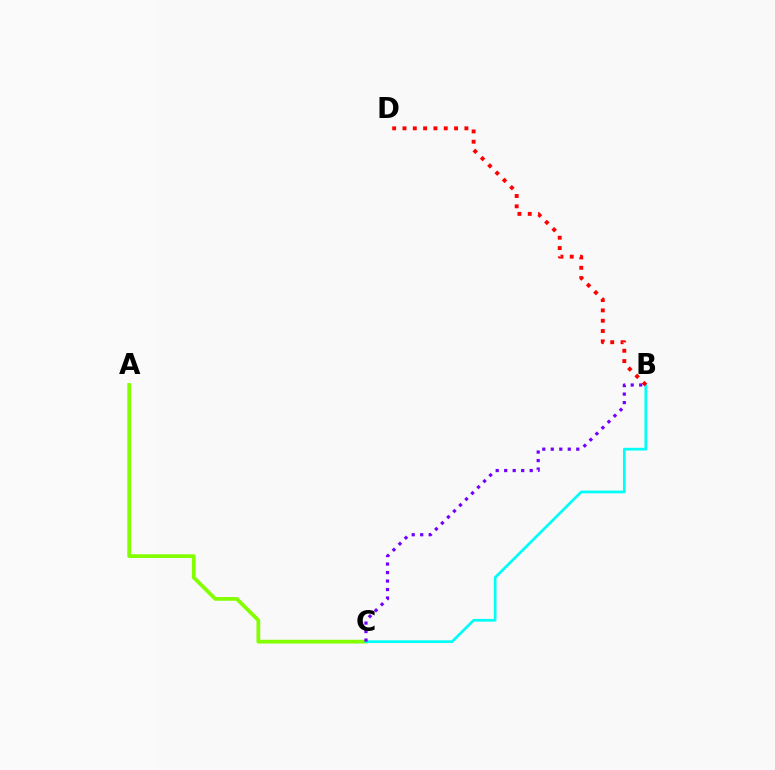{('A', 'C'): [{'color': '#84ff00', 'line_style': 'solid', 'thickness': 2.7}], ('B', 'C'): [{'color': '#00fff6', 'line_style': 'solid', 'thickness': 1.96}, {'color': '#7200ff', 'line_style': 'dotted', 'thickness': 2.31}], ('B', 'D'): [{'color': '#ff0000', 'line_style': 'dotted', 'thickness': 2.8}]}